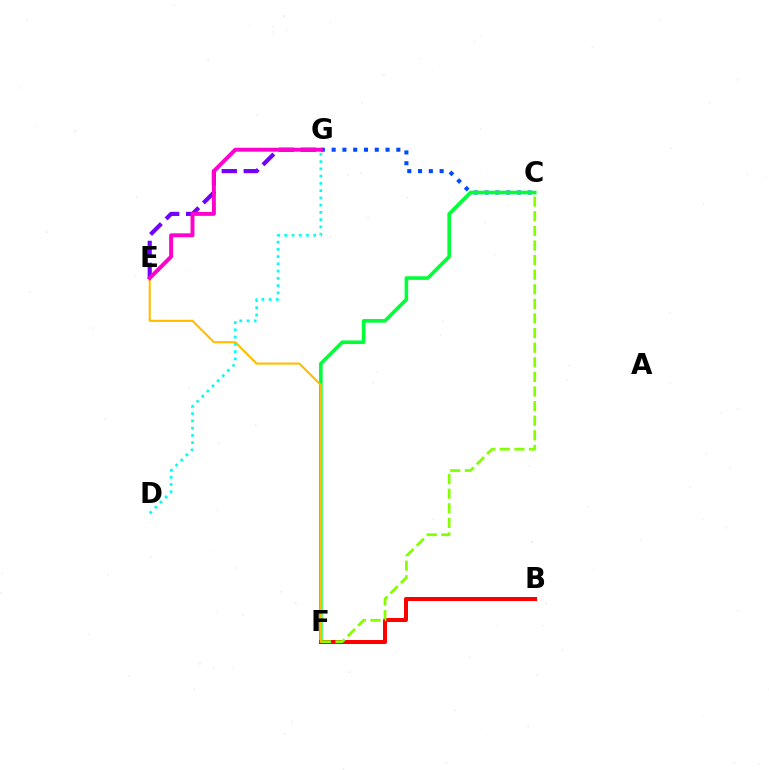{('E', 'G'): [{'color': '#7200ff', 'line_style': 'dashed', 'thickness': 2.98}, {'color': '#ff00cf', 'line_style': 'solid', 'thickness': 2.83}], ('C', 'G'): [{'color': '#004bff', 'line_style': 'dotted', 'thickness': 2.93}], ('C', 'F'): [{'color': '#00ff39', 'line_style': 'solid', 'thickness': 2.6}, {'color': '#84ff00', 'line_style': 'dashed', 'thickness': 1.98}], ('B', 'F'): [{'color': '#ff0000', 'line_style': 'solid', 'thickness': 2.89}], ('E', 'F'): [{'color': '#ffbd00', 'line_style': 'solid', 'thickness': 1.52}], ('D', 'G'): [{'color': '#00fff6', 'line_style': 'dotted', 'thickness': 1.97}]}